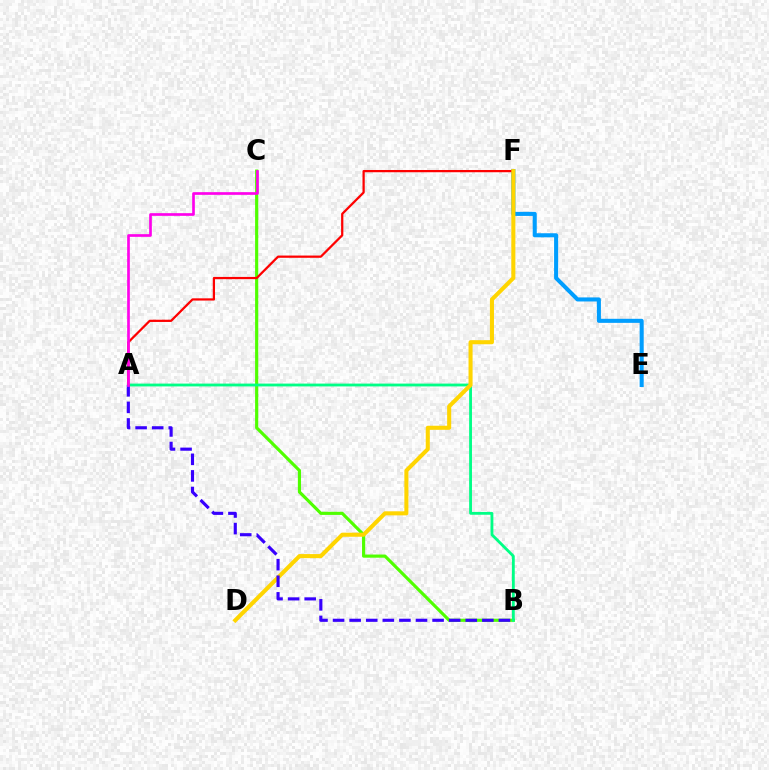{('B', 'C'): [{'color': '#4fff00', 'line_style': 'solid', 'thickness': 2.27}], ('E', 'F'): [{'color': '#009eff', 'line_style': 'solid', 'thickness': 2.92}], ('A', 'B'): [{'color': '#00ff86', 'line_style': 'solid', 'thickness': 2.03}, {'color': '#3700ff', 'line_style': 'dashed', 'thickness': 2.25}], ('A', 'F'): [{'color': '#ff0000', 'line_style': 'solid', 'thickness': 1.62}], ('D', 'F'): [{'color': '#ffd500', 'line_style': 'solid', 'thickness': 2.92}], ('A', 'C'): [{'color': '#ff00ed', 'line_style': 'solid', 'thickness': 1.92}]}